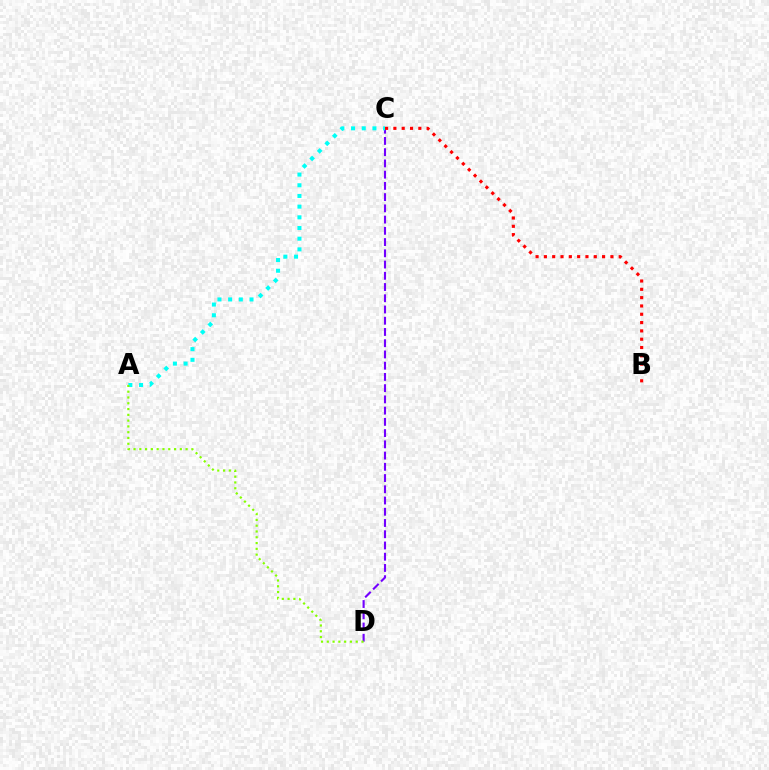{('C', 'D'): [{'color': '#7200ff', 'line_style': 'dashed', 'thickness': 1.53}], ('A', 'C'): [{'color': '#00fff6', 'line_style': 'dotted', 'thickness': 2.9}], ('B', 'C'): [{'color': '#ff0000', 'line_style': 'dotted', 'thickness': 2.26}], ('A', 'D'): [{'color': '#84ff00', 'line_style': 'dotted', 'thickness': 1.57}]}